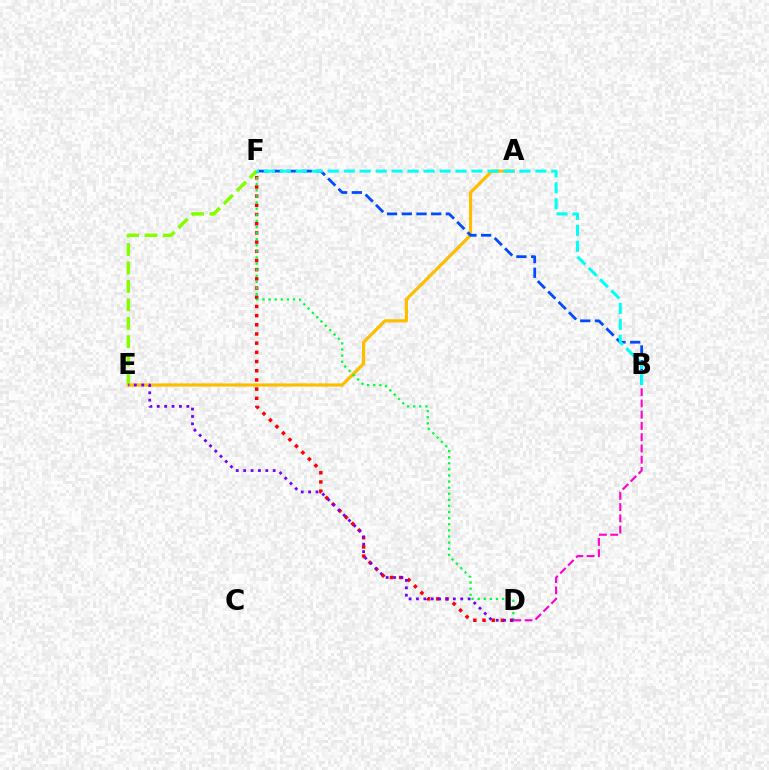{('D', 'F'): [{'color': '#ff0000', 'line_style': 'dotted', 'thickness': 2.5}, {'color': '#00ff39', 'line_style': 'dotted', 'thickness': 1.66}], ('E', 'F'): [{'color': '#84ff00', 'line_style': 'dashed', 'thickness': 2.51}], ('A', 'E'): [{'color': '#ffbd00', 'line_style': 'solid', 'thickness': 2.3}], ('B', 'F'): [{'color': '#004bff', 'line_style': 'dashed', 'thickness': 2.0}, {'color': '#00fff6', 'line_style': 'dashed', 'thickness': 2.17}], ('B', 'D'): [{'color': '#ff00cf', 'line_style': 'dashed', 'thickness': 1.53}], ('D', 'E'): [{'color': '#7200ff', 'line_style': 'dotted', 'thickness': 2.01}]}